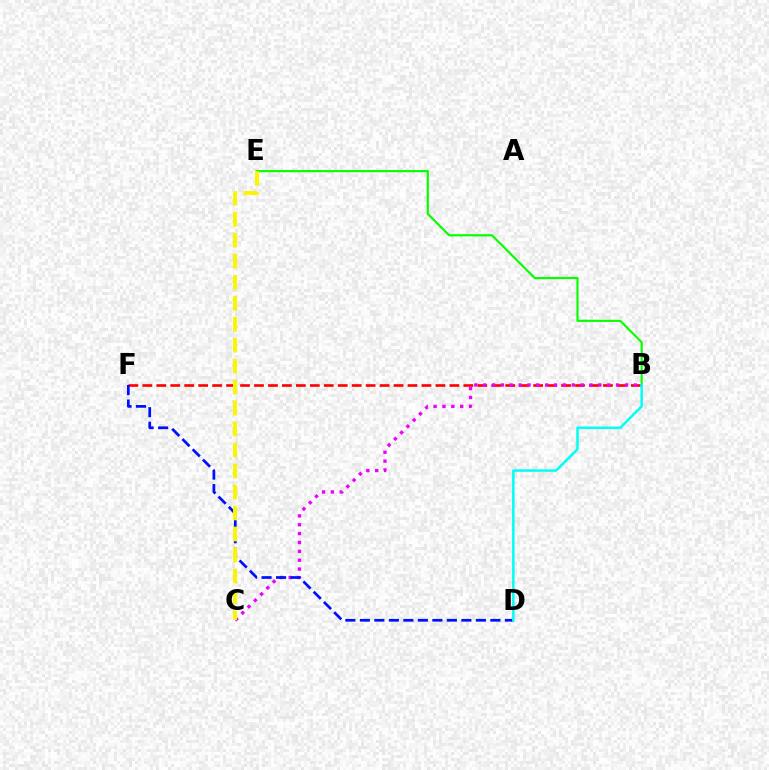{('B', 'E'): [{'color': '#08ff00', 'line_style': 'solid', 'thickness': 1.56}], ('B', 'F'): [{'color': '#ff0000', 'line_style': 'dashed', 'thickness': 1.9}], ('B', 'C'): [{'color': '#ee00ff', 'line_style': 'dotted', 'thickness': 2.41}], ('D', 'F'): [{'color': '#0010ff', 'line_style': 'dashed', 'thickness': 1.97}], ('C', 'E'): [{'color': '#fcf500', 'line_style': 'dashed', 'thickness': 2.85}], ('B', 'D'): [{'color': '#00fff6', 'line_style': 'solid', 'thickness': 1.81}]}